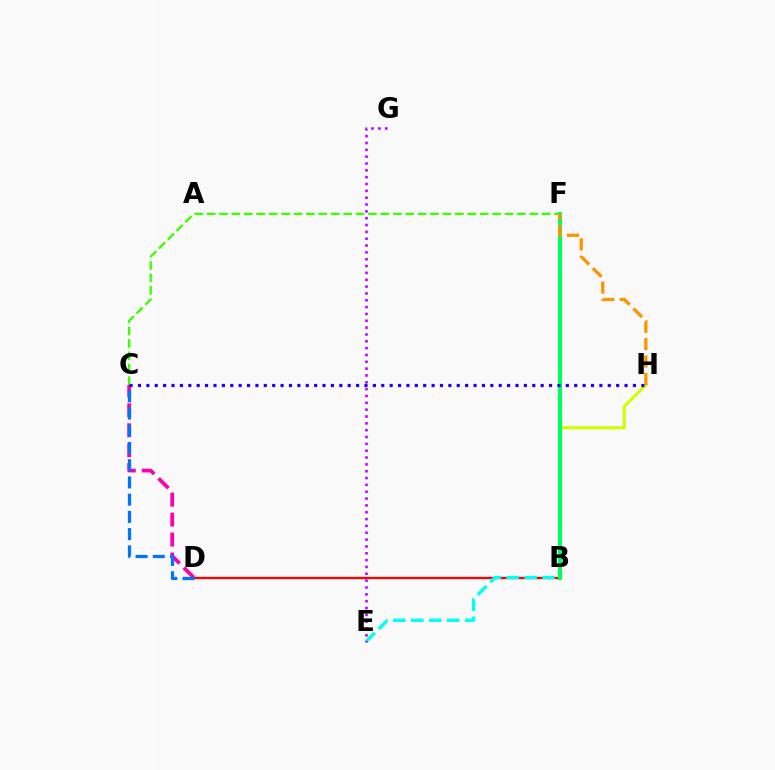{('C', 'D'): [{'color': '#ff00ac', 'line_style': 'dashed', 'thickness': 2.71}, {'color': '#0074ff', 'line_style': 'dashed', 'thickness': 2.34}], ('B', 'D'): [{'color': '#ff0000', 'line_style': 'solid', 'thickness': 1.68}], ('B', 'H'): [{'color': '#d1ff00', 'line_style': 'solid', 'thickness': 2.27}], ('C', 'F'): [{'color': '#3dff00', 'line_style': 'dashed', 'thickness': 1.69}], ('B', 'F'): [{'color': '#00ff5c', 'line_style': 'solid', 'thickness': 2.94}], ('B', 'E'): [{'color': '#00fff6', 'line_style': 'dashed', 'thickness': 2.44}], ('F', 'H'): [{'color': '#ff9400', 'line_style': 'dashed', 'thickness': 2.36}], ('C', 'H'): [{'color': '#2500ff', 'line_style': 'dotted', 'thickness': 2.28}], ('E', 'G'): [{'color': '#b900ff', 'line_style': 'dotted', 'thickness': 1.86}]}